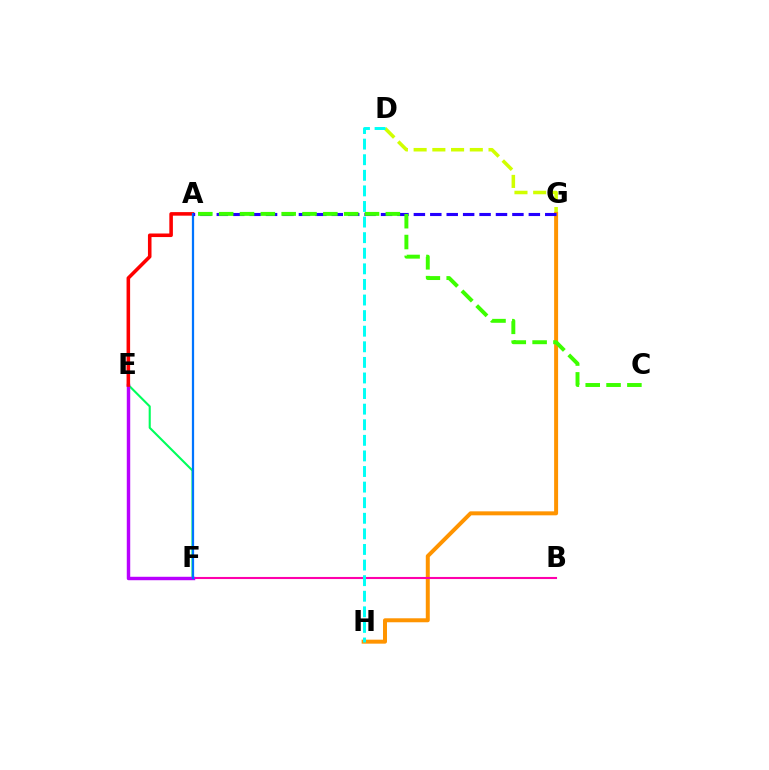{('E', 'F'): [{'color': '#00ff5c', 'line_style': 'solid', 'thickness': 1.52}, {'color': '#b900ff', 'line_style': 'solid', 'thickness': 2.47}], ('D', 'G'): [{'color': '#d1ff00', 'line_style': 'dashed', 'thickness': 2.54}], ('G', 'H'): [{'color': '#ff9400', 'line_style': 'solid', 'thickness': 2.86}], ('B', 'F'): [{'color': '#ff00ac', 'line_style': 'solid', 'thickness': 1.51}], ('A', 'E'): [{'color': '#ff0000', 'line_style': 'solid', 'thickness': 2.56}], ('D', 'H'): [{'color': '#00fff6', 'line_style': 'dashed', 'thickness': 2.12}], ('A', 'F'): [{'color': '#0074ff', 'line_style': 'solid', 'thickness': 1.61}], ('A', 'G'): [{'color': '#2500ff', 'line_style': 'dashed', 'thickness': 2.23}], ('A', 'C'): [{'color': '#3dff00', 'line_style': 'dashed', 'thickness': 2.83}]}